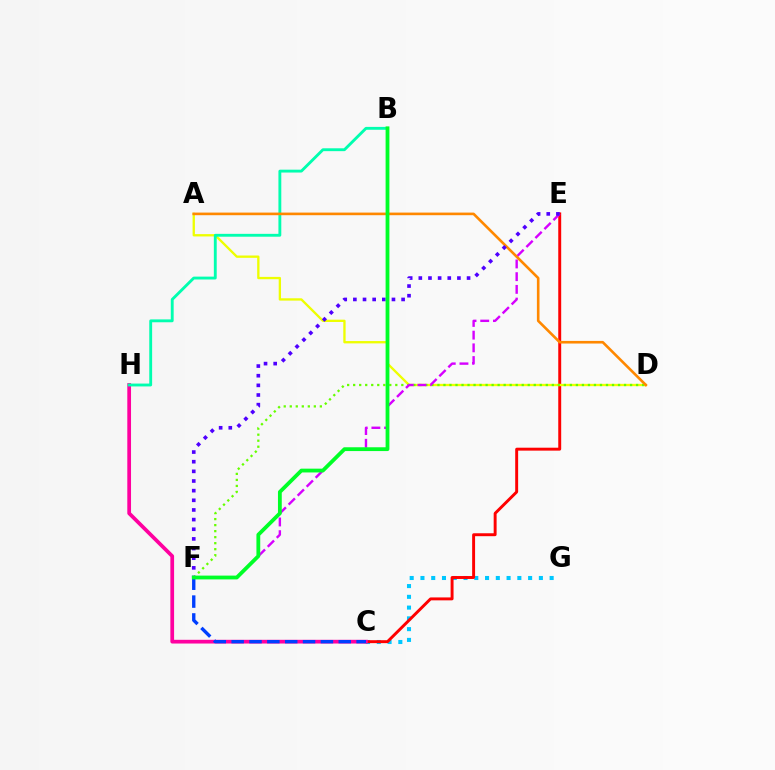{('C', 'G'): [{'color': '#00c7ff', 'line_style': 'dotted', 'thickness': 2.93}], ('C', 'E'): [{'color': '#ff0000', 'line_style': 'solid', 'thickness': 2.11}], ('A', 'D'): [{'color': '#eeff00', 'line_style': 'solid', 'thickness': 1.68}, {'color': '#ff8800', 'line_style': 'solid', 'thickness': 1.88}], ('D', 'F'): [{'color': '#66ff00', 'line_style': 'dotted', 'thickness': 1.64}], ('E', 'F'): [{'color': '#d600ff', 'line_style': 'dashed', 'thickness': 1.73}, {'color': '#4f00ff', 'line_style': 'dotted', 'thickness': 2.62}], ('C', 'H'): [{'color': '#ff00a0', 'line_style': 'solid', 'thickness': 2.68}], ('B', 'H'): [{'color': '#00ffaf', 'line_style': 'solid', 'thickness': 2.06}], ('C', 'F'): [{'color': '#003fff', 'line_style': 'dashed', 'thickness': 2.43}], ('B', 'F'): [{'color': '#00ff27', 'line_style': 'solid', 'thickness': 2.74}]}